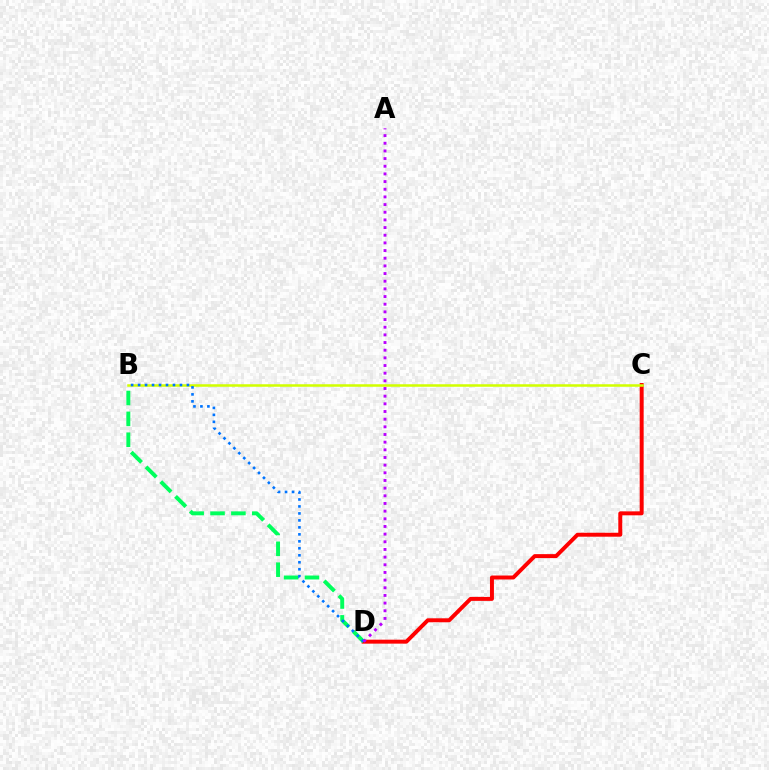{('C', 'D'): [{'color': '#ff0000', 'line_style': 'solid', 'thickness': 2.85}], ('B', 'C'): [{'color': '#d1ff00', 'line_style': 'solid', 'thickness': 1.82}], ('B', 'D'): [{'color': '#00ff5c', 'line_style': 'dashed', 'thickness': 2.83}, {'color': '#0074ff', 'line_style': 'dotted', 'thickness': 1.9}], ('A', 'D'): [{'color': '#b900ff', 'line_style': 'dotted', 'thickness': 2.08}]}